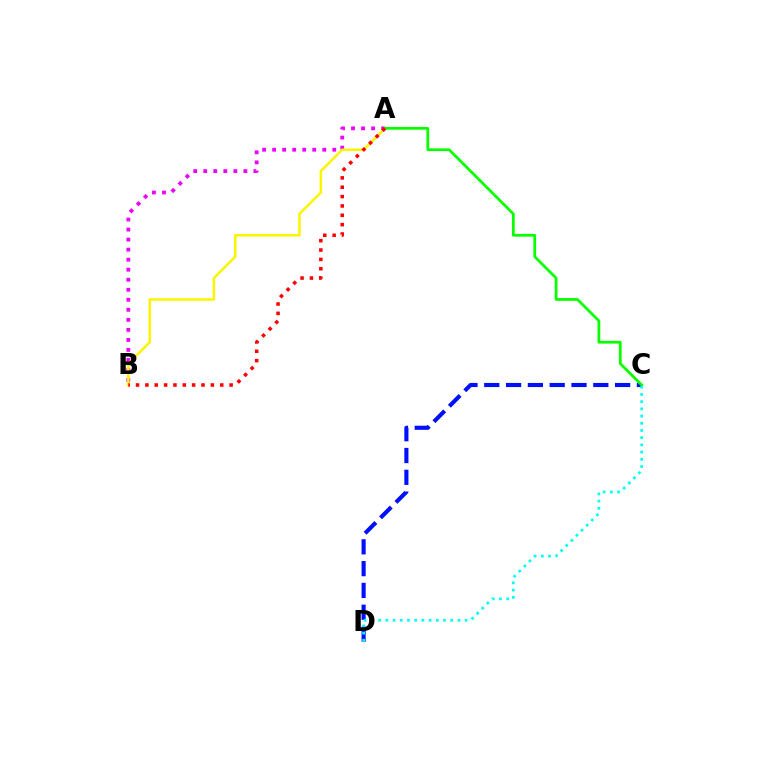{('C', 'D'): [{'color': '#0010ff', 'line_style': 'dashed', 'thickness': 2.96}, {'color': '#00fff6', 'line_style': 'dotted', 'thickness': 1.96}], ('A', 'B'): [{'color': '#ee00ff', 'line_style': 'dotted', 'thickness': 2.72}, {'color': '#fcf500', 'line_style': 'solid', 'thickness': 1.82}, {'color': '#ff0000', 'line_style': 'dotted', 'thickness': 2.54}], ('A', 'C'): [{'color': '#08ff00', 'line_style': 'solid', 'thickness': 1.98}]}